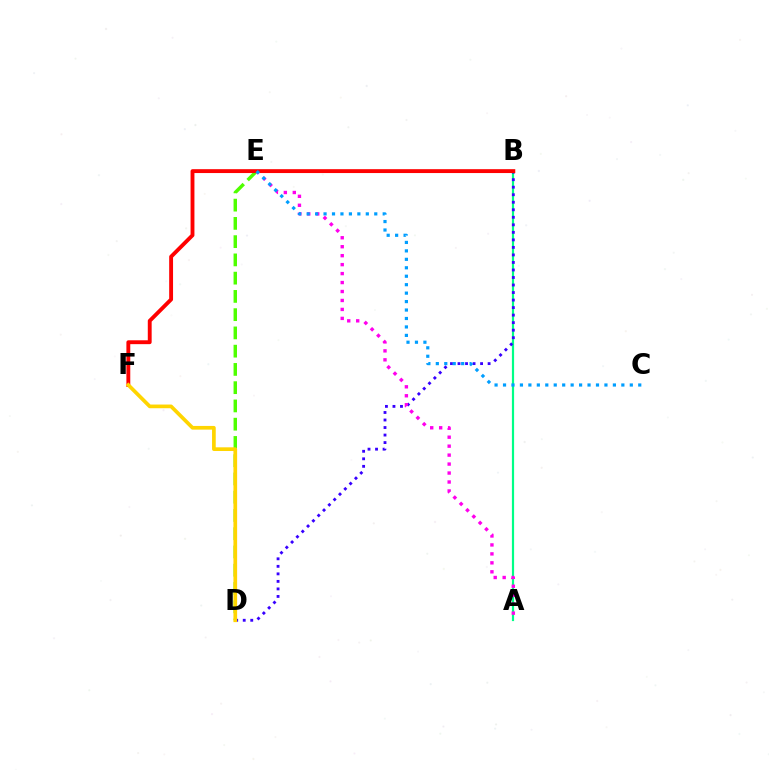{('D', 'E'): [{'color': '#4fff00', 'line_style': 'dashed', 'thickness': 2.48}], ('A', 'B'): [{'color': '#00ff86', 'line_style': 'solid', 'thickness': 1.58}], ('B', 'D'): [{'color': '#3700ff', 'line_style': 'dotted', 'thickness': 2.04}], ('A', 'E'): [{'color': '#ff00ed', 'line_style': 'dotted', 'thickness': 2.43}], ('B', 'F'): [{'color': '#ff0000', 'line_style': 'solid', 'thickness': 2.79}], ('C', 'E'): [{'color': '#009eff', 'line_style': 'dotted', 'thickness': 2.3}], ('D', 'F'): [{'color': '#ffd500', 'line_style': 'solid', 'thickness': 2.66}]}